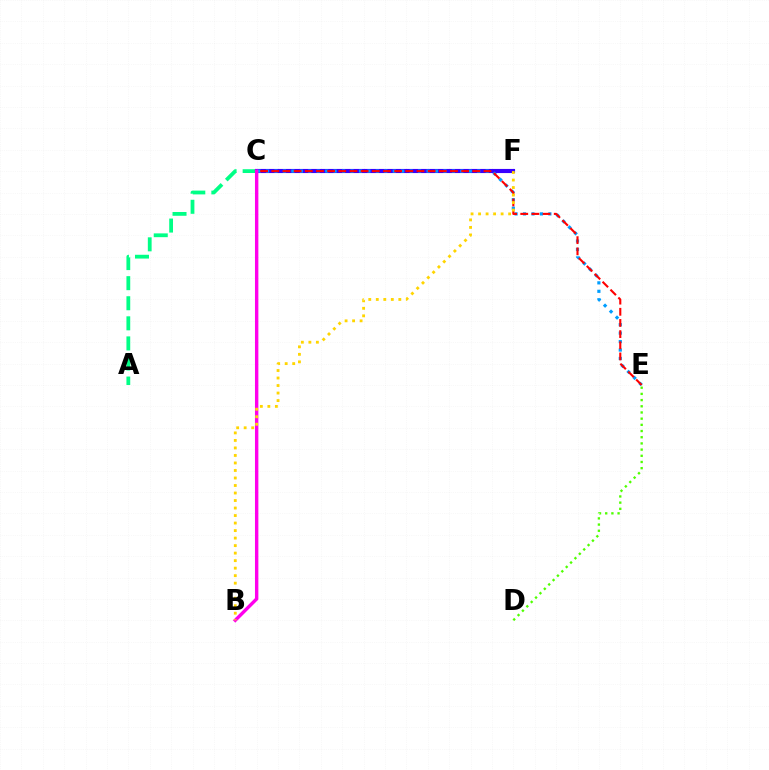{('A', 'C'): [{'color': '#00ff86', 'line_style': 'dashed', 'thickness': 2.73}], ('C', 'F'): [{'color': '#3700ff', 'line_style': 'solid', 'thickness': 2.97}], ('C', 'E'): [{'color': '#009eff', 'line_style': 'dotted', 'thickness': 2.3}, {'color': '#ff0000', 'line_style': 'dashed', 'thickness': 1.52}], ('B', 'C'): [{'color': '#ff00ed', 'line_style': 'solid', 'thickness': 2.45}], ('B', 'F'): [{'color': '#ffd500', 'line_style': 'dotted', 'thickness': 2.04}], ('D', 'E'): [{'color': '#4fff00', 'line_style': 'dotted', 'thickness': 1.68}]}